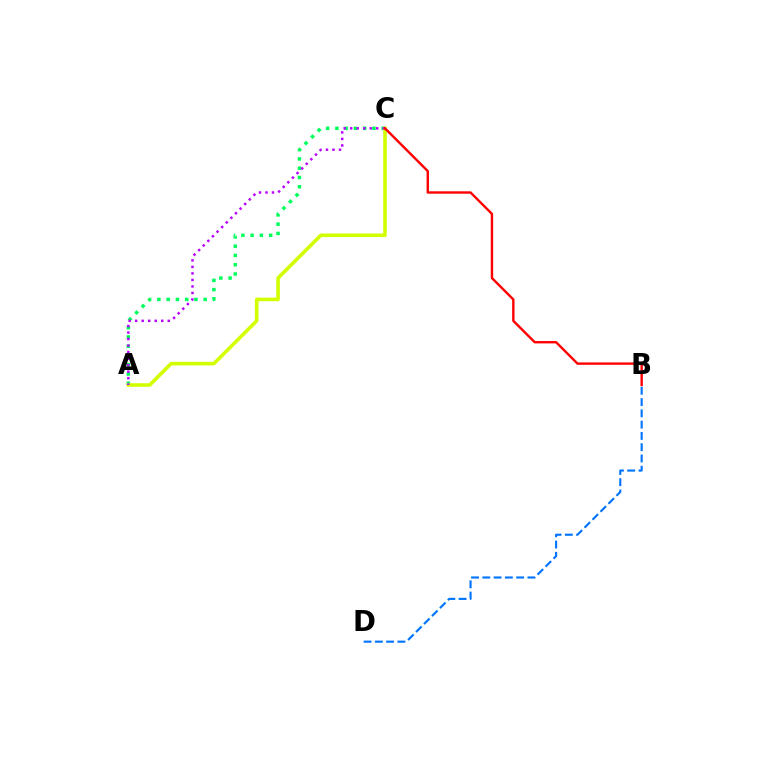{('A', 'C'): [{'color': '#00ff5c', 'line_style': 'dotted', 'thickness': 2.52}, {'color': '#d1ff00', 'line_style': 'solid', 'thickness': 2.58}, {'color': '#b900ff', 'line_style': 'dotted', 'thickness': 1.77}], ('B', 'D'): [{'color': '#0074ff', 'line_style': 'dashed', 'thickness': 1.53}], ('B', 'C'): [{'color': '#ff0000', 'line_style': 'solid', 'thickness': 1.72}]}